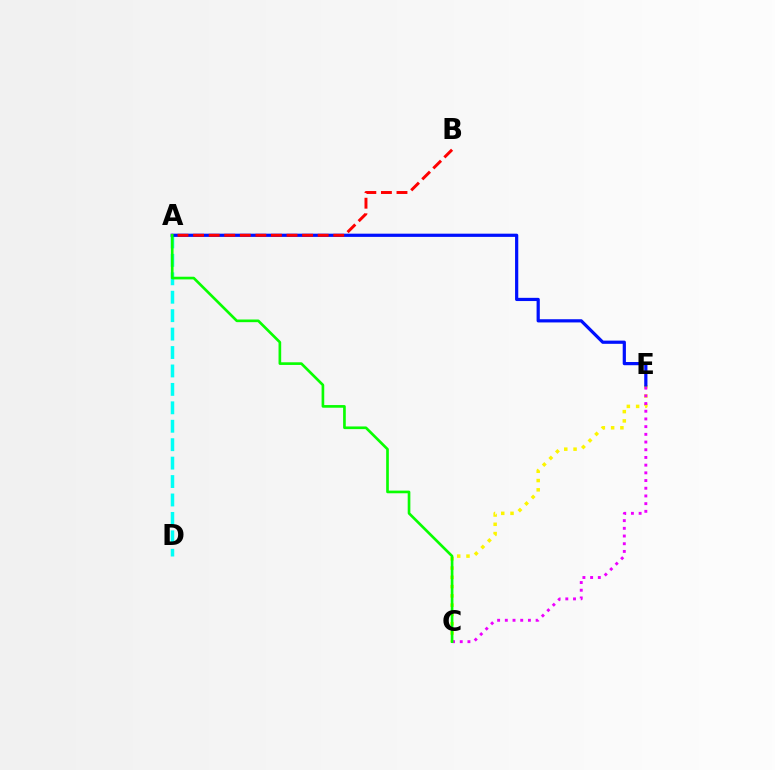{('C', 'E'): [{'color': '#fcf500', 'line_style': 'dotted', 'thickness': 2.52}, {'color': '#ee00ff', 'line_style': 'dotted', 'thickness': 2.09}], ('A', 'D'): [{'color': '#00fff6', 'line_style': 'dashed', 'thickness': 2.5}], ('A', 'E'): [{'color': '#0010ff', 'line_style': 'solid', 'thickness': 2.31}], ('A', 'B'): [{'color': '#ff0000', 'line_style': 'dashed', 'thickness': 2.12}], ('A', 'C'): [{'color': '#08ff00', 'line_style': 'solid', 'thickness': 1.92}]}